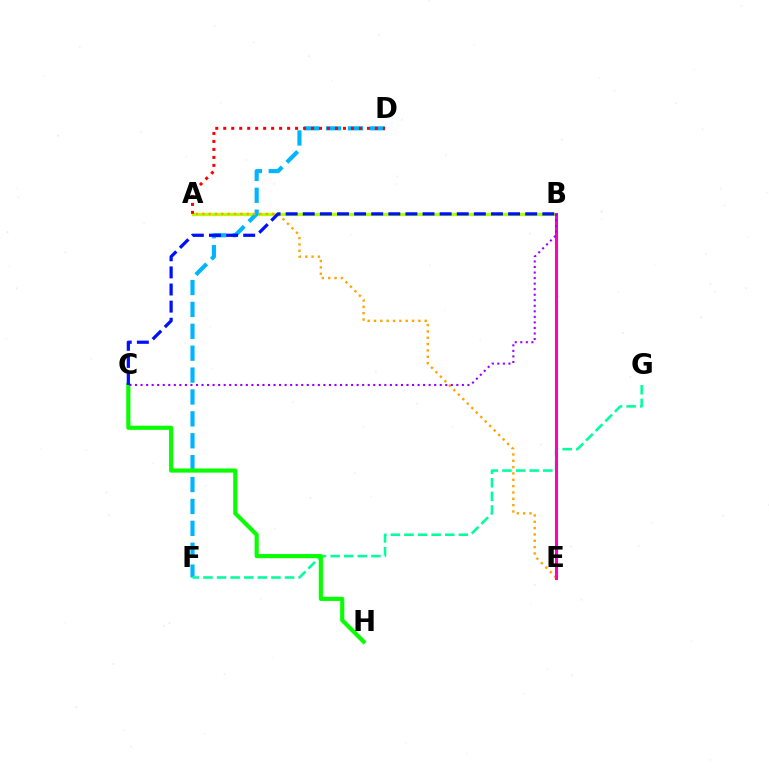{('A', 'B'): [{'color': '#b3ff00', 'line_style': 'solid', 'thickness': 2.34}], ('D', 'F'): [{'color': '#00b5ff', 'line_style': 'dashed', 'thickness': 2.97}], ('F', 'G'): [{'color': '#00ff9d', 'line_style': 'dashed', 'thickness': 1.85}], ('C', 'H'): [{'color': '#08ff00', 'line_style': 'solid', 'thickness': 2.98}], ('A', 'D'): [{'color': '#ff0000', 'line_style': 'dotted', 'thickness': 2.17}], ('A', 'E'): [{'color': '#ffa500', 'line_style': 'dotted', 'thickness': 1.72}], ('B', 'E'): [{'color': '#ff00bd', 'line_style': 'solid', 'thickness': 2.2}], ('B', 'C'): [{'color': '#9b00ff', 'line_style': 'dotted', 'thickness': 1.51}, {'color': '#0010ff', 'line_style': 'dashed', 'thickness': 2.32}]}